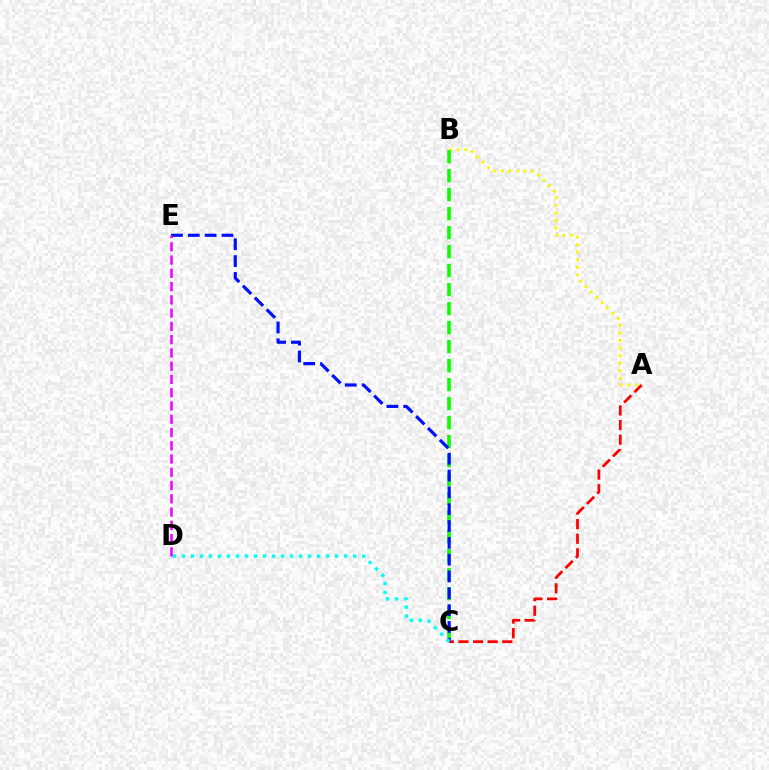{('A', 'B'): [{'color': '#fcf500', 'line_style': 'dotted', 'thickness': 2.06}], ('B', 'C'): [{'color': '#08ff00', 'line_style': 'dashed', 'thickness': 2.58}], ('A', 'C'): [{'color': '#ff0000', 'line_style': 'dashed', 'thickness': 1.98}], ('C', 'E'): [{'color': '#0010ff', 'line_style': 'dashed', 'thickness': 2.28}], ('C', 'D'): [{'color': '#00fff6', 'line_style': 'dotted', 'thickness': 2.45}], ('D', 'E'): [{'color': '#ee00ff', 'line_style': 'dashed', 'thickness': 1.8}]}